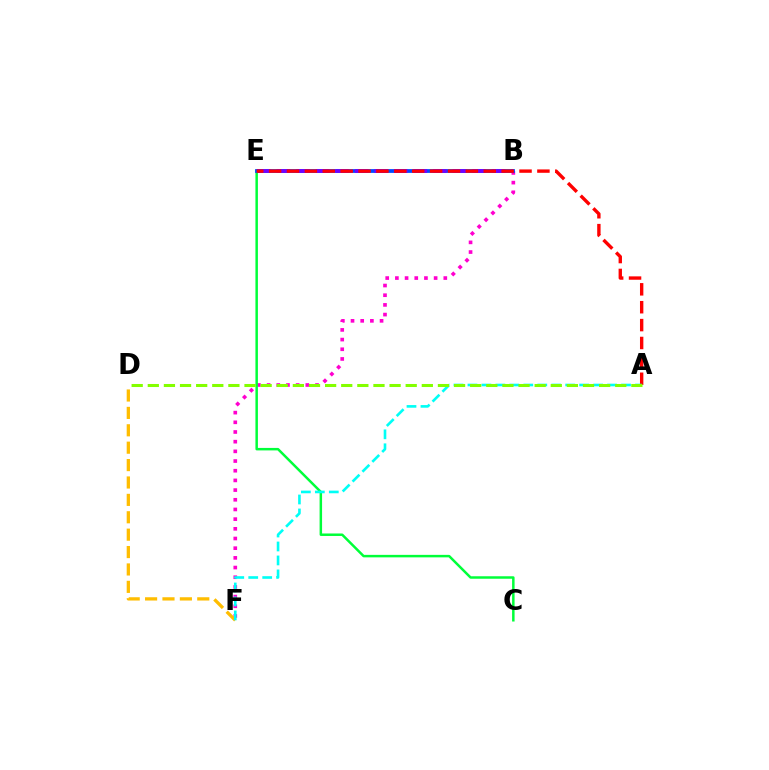{('B', 'F'): [{'color': '#ff00cf', 'line_style': 'dotted', 'thickness': 2.63}], ('C', 'E'): [{'color': '#00ff39', 'line_style': 'solid', 'thickness': 1.79}], ('B', 'E'): [{'color': '#004bff', 'line_style': 'solid', 'thickness': 2.72}, {'color': '#7200ff', 'line_style': 'dashed', 'thickness': 2.66}], ('D', 'F'): [{'color': '#ffbd00', 'line_style': 'dashed', 'thickness': 2.36}], ('A', 'E'): [{'color': '#ff0000', 'line_style': 'dashed', 'thickness': 2.43}], ('A', 'F'): [{'color': '#00fff6', 'line_style': 'dashed', 'thickness': 1.9}], ('A', 'D'): [{'color': '#84ff00', 'line_style': 'dashed', 'thickness': 2.19}]}